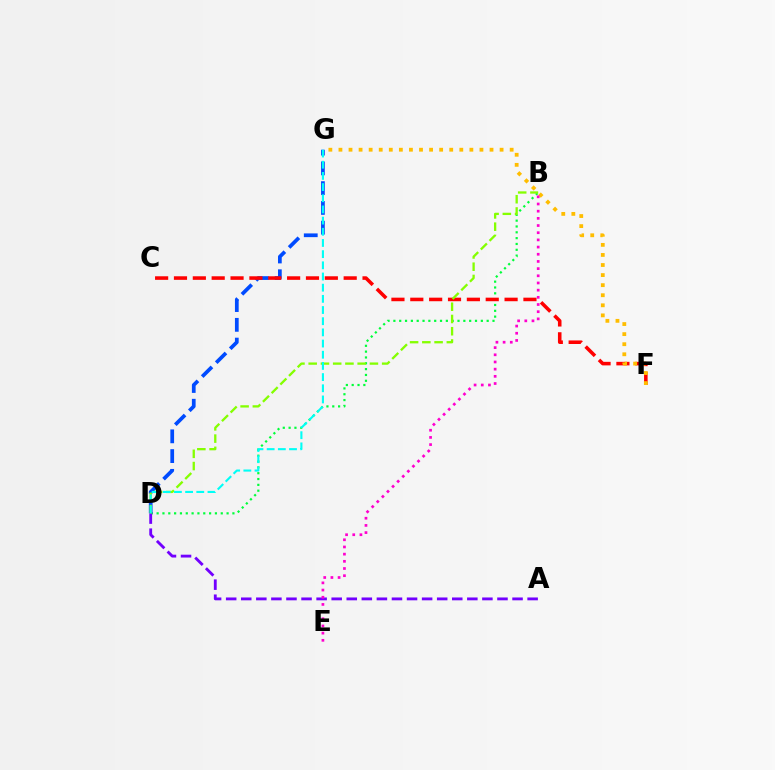{('B', 'D'): [{'color': '#00ff39', 'line_style': 'dotted', 'thickness': 1.58}, {'color': '#84ff00', 'line_style': 'dashed', 'thickness': 1.66}], ('D', 'G'): [{'color': '#004bff', 'line_style': 'dashed', 'thickness': 2.69}, {'color': '#00fff6', 'line_style': 'dashed', 'thickness': 1.52}], ('A', 'D'): [{'color': '#7200ff', 'line_style': 'dashed', 'thickness': 2.05}], ('C', 'F'): [{'color': '#ff0000', 'line_style': 'dashed', 'thickness': 2.56}], ('F', 'G'): [{'color': '#ffbd00', 'line_style': 'dotted', 'thickness': 2.74}], ('B', 'E'): [{'color': '#ff00cf', 'line_style': 'dotted', 'thickness': 1.95}]}